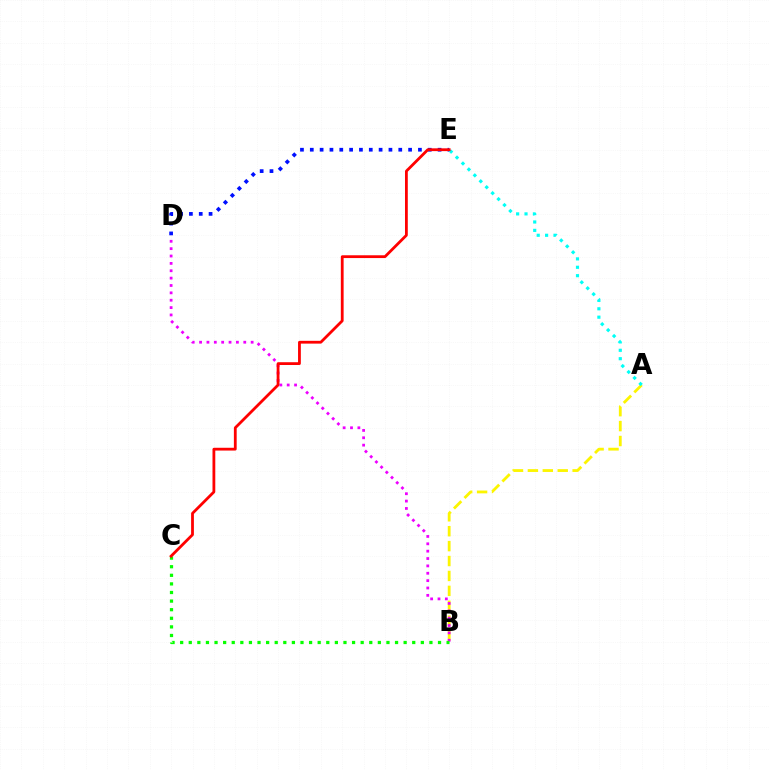{('D', 'E'): [{'color': '#0010ff', 'line_style': 'dotted', 'thickness': 2.67}], ('A', 'B'): [{'color': '#fcf500', 'line_style': 'dashed', 'thickness': 2.03}], ('B', 'D'): [{'color': '#ee00ff', 'line_style': 'dotted', 'thickness': 2.0}], ('A', 'E'): [{'color': '#00fff6', 'line_style': 'dotted', 'thickness': 2.28}], ('B', 'C'): [{'color': '#08ff00', 'line_style': 'dotted', 'thickness': 2.34}], ('C', 'E'): [{'color': '#ff0000', 'line_style': 'solid', 'thickness': 2.01}]}